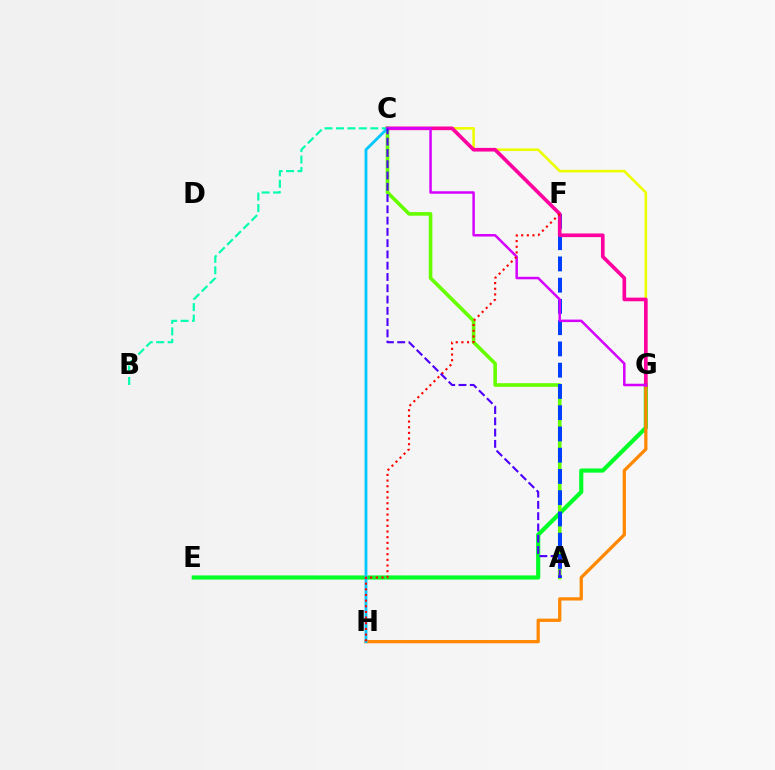{('E', 'G'): [{'color': '#00ff27', 'line_style': 'solid', 'thickness': 2.99}], ('G', 'H'): [{'color': '#ff8800', 'line_style': 'solid', 'thickness': 2.35}], ('B', 'C'): [{'color': '#00ffaf', 'line_style': 'dashed', 'thickness': 1.56}], ('C', 'G'): [{'color': '#eeff00', 'line_style': 'solid', 'thickness': 1.87}, {'color': '#ff00a0', 'line_style': 'solid', 'thickness': 2.63}, {'color': '#d600ff', 'line_style': 'solid', 'thickness': 1.8}], ('A', 'C'): [{'color': '#66ff00', 'line_style': 'solid', 'thickness': 2.6}, {'color': '#4f00ff', 'line_style': 'dashed', 'thickness': 1.53}], ('A', 'F'): [{'color': '#003fff', 'line_style': 'dashed', 'thickness': 2.89}], ('C', 'H'): [{'color': '#00c7ff', 'line_style': 'solid', 'thickness': 2.03}], ('F', 'H'): [{'color': '#ff0000', 'line_style': 'dotted', 'thickness': 1.54}]}